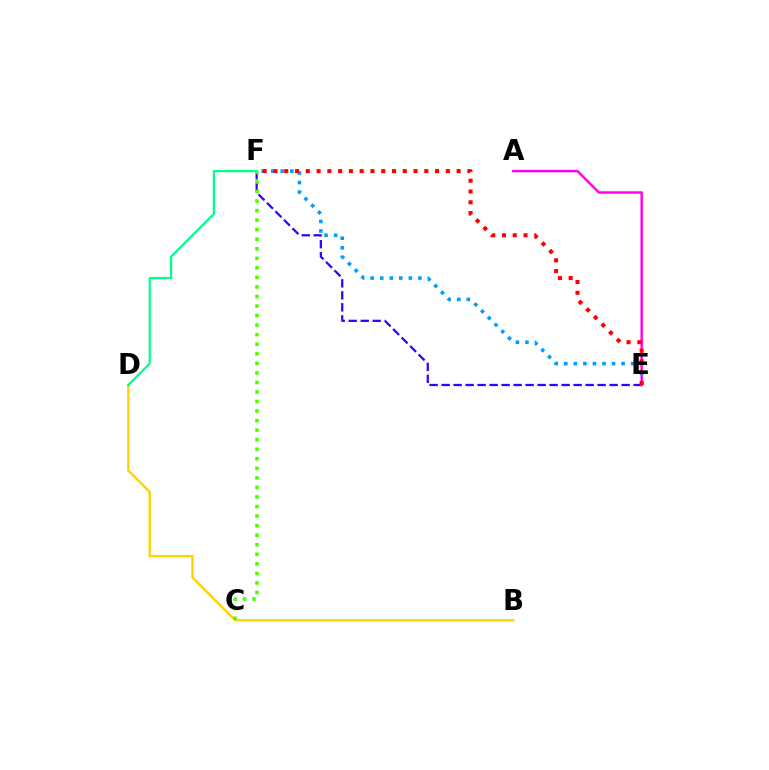{('E', 'F'): [{'color': '#3700ff', 'line_style': 'dashed', 'thickness': 1.63}, {'color': '#009eff', 'line_style': 'dotted', 'thickness': 2.59}, {'color': '#ff0000', 'line_style': 'dotted', 'thickness': 2.93}], ('B', 'D'): [{'color': '#ffd500', 'line_style': 'solid', 'thickness': 1.74}], ('D', 'F'): [{'color': '#00ff86', 'line_style': 'solid', 'thickness': 1.6}], ('C', 'F'): [{'color': '#4fff00', 'line_style': 'dotted', 'thickness': 2.59}], ('A', 'E'): [{'color': '#ff00ed', 'line_style': 'solid', 'thickness': 1.75}]}